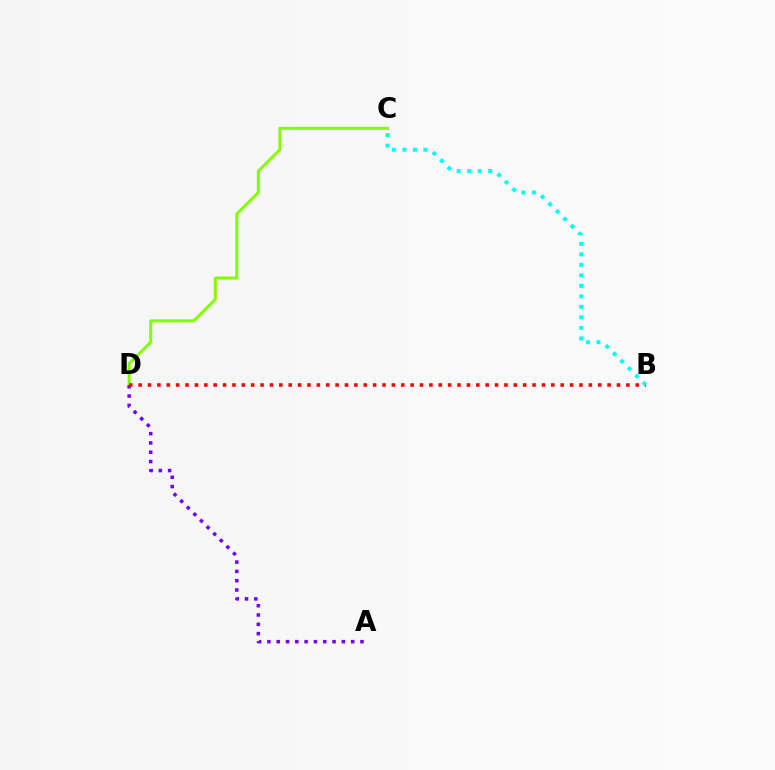{('C', 'D'): [{'color': '#84ff00', 'line_style': 'solid', 'thickness': 2.18}], ('A', 'D'): [{'color': '#7200ff', 'line_style': 'dotted', 'thickness': 2.53}], ('B', 'D'): [{'color': '#ff0000', 'line_style': 'dotted', 'thickness': 2.55}], ('B', 'C'): [{'color': '#00fff6', 'line_style': 'dotted', 'thickness': 2.85}]}